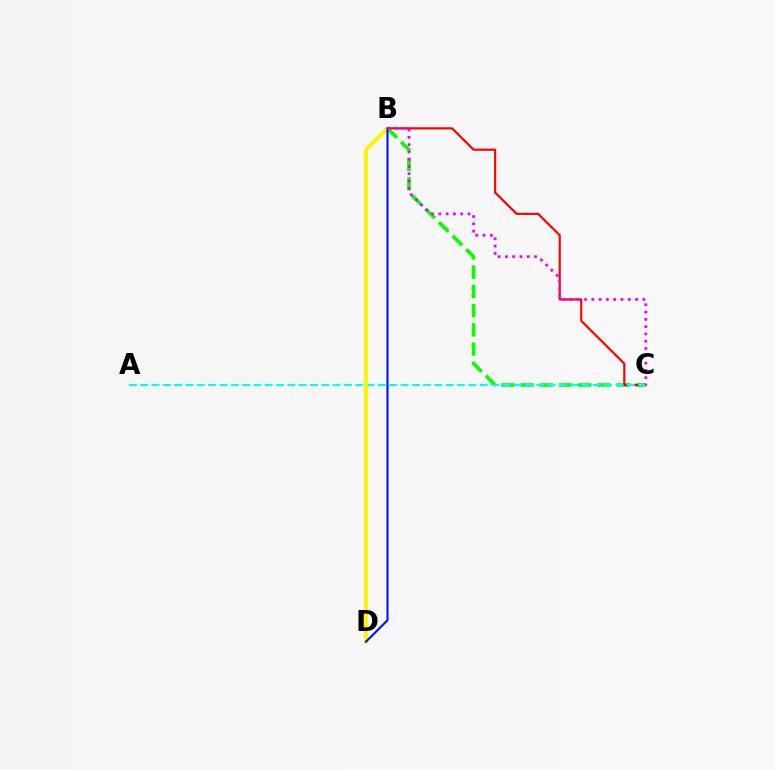{('B', 'C'): [{'color': '#08ff00', 'line_style': 'dashed', 'thickness': 2.61}, {'color': '#ff0000', 'line_style': 'solid', 'thickness': 1.57}, {'color': '#ee00ff', 'line_style': 'dotted', 'thickness': 1.98}], ('A', 'C'): [{'color': '#00fff6', 'line_style': 'dashed', 'thickness': 1.54}], ('B', 'D'): [{'color': '#fcf500', 'line_style': 'solid', 'thickness': 2.87}, {'color': '#0010ff', 'line_style': 'solid', 'thickness': 1.52}]}